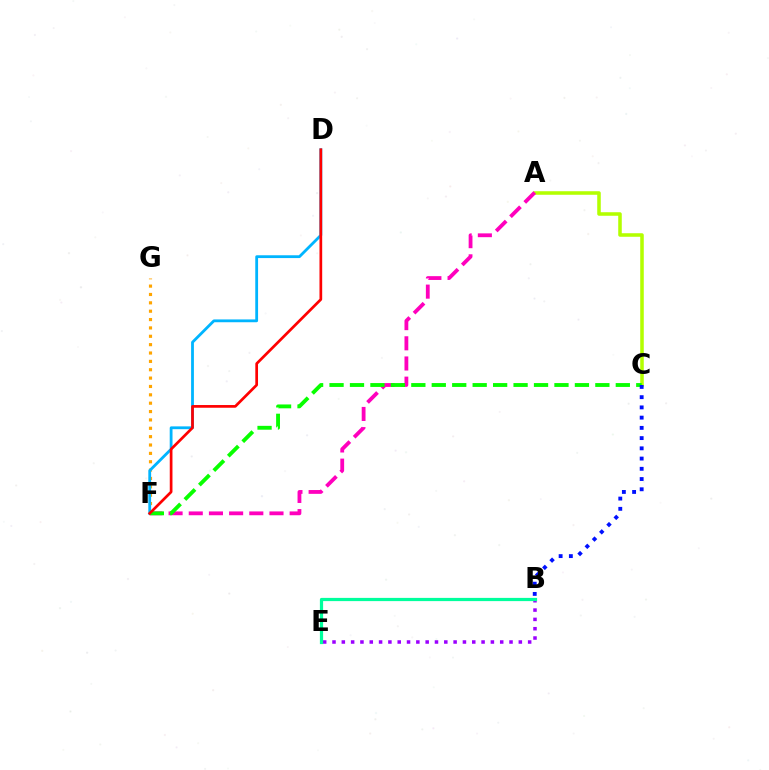{('B', 'E'): [{'color': '#9b00ff', 'line_style': 'dotted', 'thickness': 2.53}, {'color': '#00ff9d', 'line_style': 'solid', 'thickness': 2.32}], ('F', 'G'): [{'color': '#ffa500', 'line_style': 'dotted', 'thickness': 2.27}], ('D', 'F'): [{'color': '#00b5ff', 'line_style': 'solid', 'thickness': 2.02}, {'color': '#ff0000', 'line_style': 'solid', 'thickness': 1.95}], ('A', 'C'): [{'color': '#b3ff00', 'line_style': 'solid', 'thickness': 2.55}], ('A', 'F'): [{'color': '#ff00bd', 'line_style': 'dashed', 'thickness': 2.74}], ('C', 'F'): [{'color': '#08ff00', 'line_style': 'dashed', 'thickness': 2.78}], ('B', 'C'): [{'color': '#0010ff', 'line_style': 'dotted', 'thickness': 2.78}]}